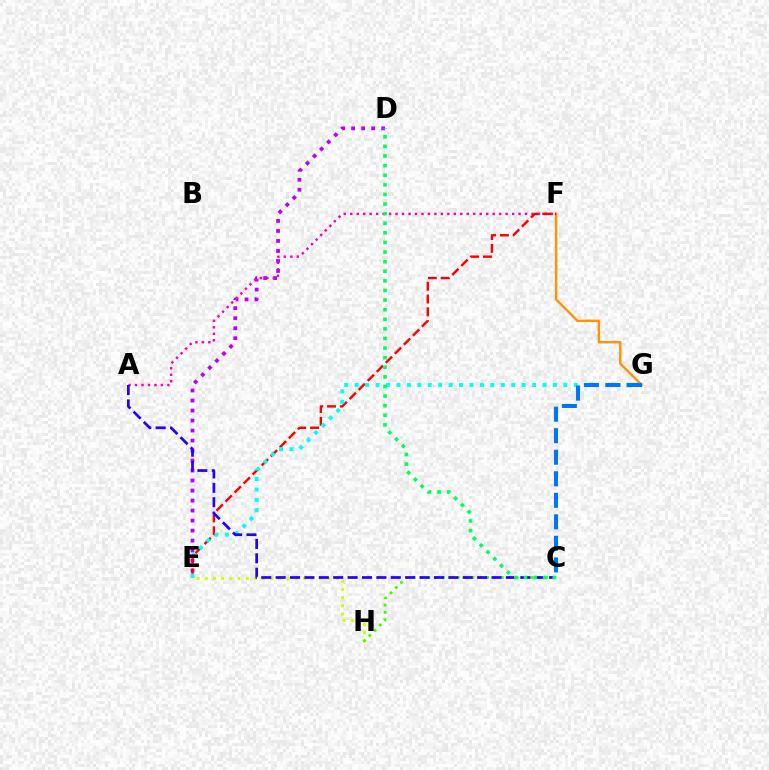{('E', 'H'): [{'color': '#d1ff00', 'line_style': 'dotted', 'thickness': 2.22}], ('F', 'G'): [{'color': '#ff9400', 'line_style': 'solid', 'thickness': 1.73}], ('D', 'E'): [{'color': '#b900ff', 'line_style': 'dotted', 'thickness': 2.72}], ('C', 'H'): [{'color': '#3dff00', 'line_style': 'dotted', 'thickness': 2.0}], ('A', 'F'): [{'color': '#ff00ac', 'line_style': 'dotted', 'thickness': 1.76}], ('E', 'F'): [{'color': '#ff0000', 'line_style': 'dashed', 'thickness': 1.74}], ('E', 'G'): [{'color': '#00fff6', 'line_style': 'dotted', 'thickness': 2.83}], ('C', 'G'): [{'color': '#0074ff', 'line_style': 'dashed', 'thickness': 2.92}], ('A', 'C'): [{'color': '#2500ff', 'line_style': 'dashed', 'thickness': 1.96}], ('C', 'D'): [{'color': '#00ff5c', 'line_style': 'dotted', 'thickness': 2.61}]}